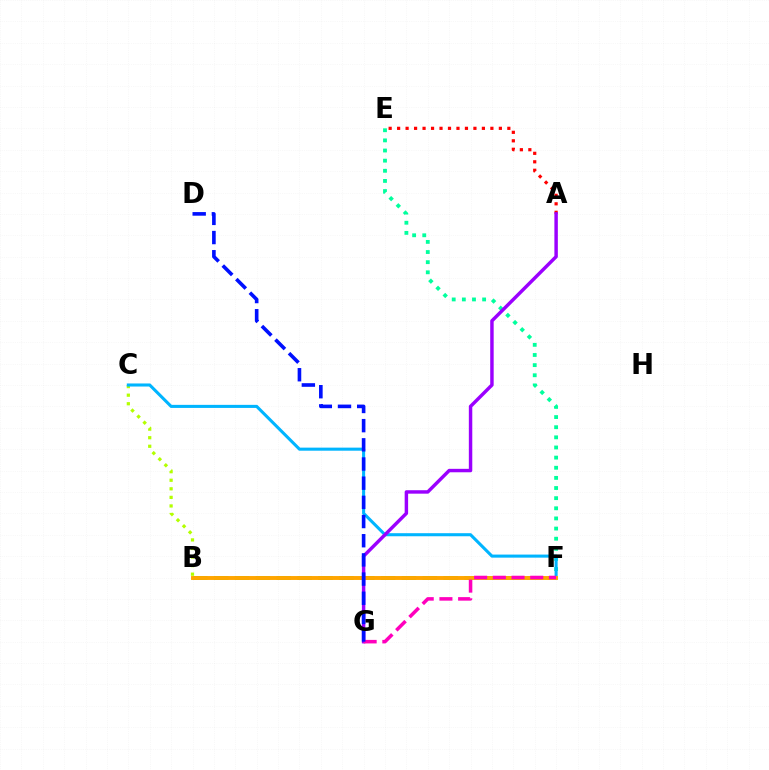{('B', 'F'): [{'color': '#08ff00', 'line_style': 'dashed', 'thickness': 2.84}, {'color': '#ffa500', 'line_style': 'solid', 'thickness': 2.83}], ('A', 'E'): [{'color': '#ff0000', 'line_style': 'dotted', 'thickness': 2.3}], ('B', 'C'): [{'color': '#b3ff00', 'line_style': 'dotted', 'thickness': 2.33}], ('E', 'F'): [{'color': '#00ff9d', 'line_style': 'dotted', 'thickness': 2.75}], ('C', 'F'): [{'color': '#00b5ff', 'line_style': 'solid', 'thickness': 2.21}], ('A', 'G'): [{'color': '#9b00ff', 'line_style': 'solid', 'thickness': 2.48}], ('F', 'G'): [{'color': '#ff00bd', 'line_style': 'dashed', 'thickness': 2.54}], ('D', 'G'): [{'color': '#0010ff', 'line_style': 'dashed', 'thickness': 2.61}]}